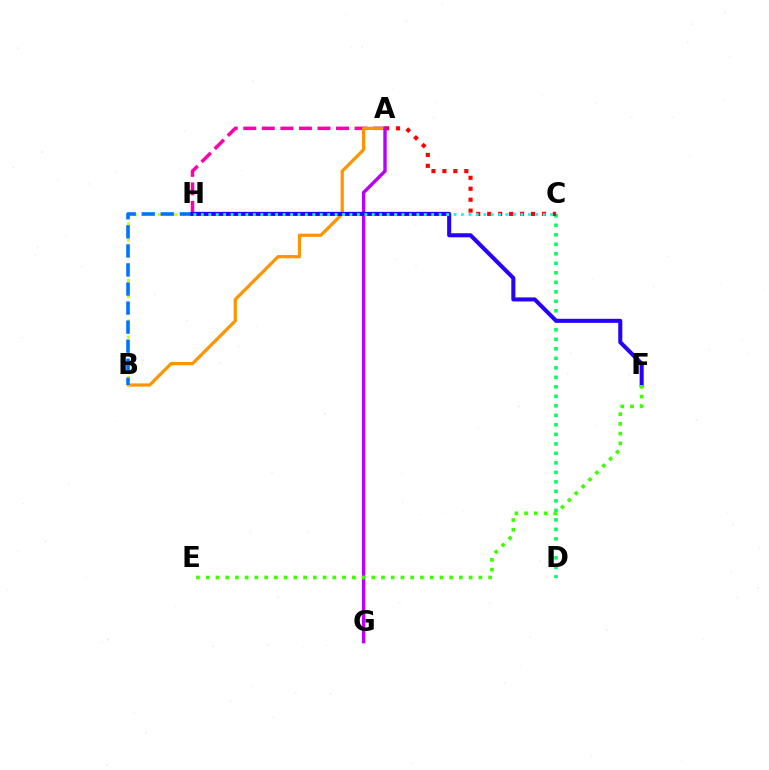{('C', 'D'): [{'color': '#00ff5c', 'line_style': 'dotted', 'thickness': 2.58}], ('A', 'H'): [{'color': '#ff00ac', 'line_style': 'dashed', 'thickness': 2.52}], ('A', 'B'): [{'color': '#ff9400', 'line_style': 'solid', 'thickness': 2.31}], ('B', 'H'): [{'color': '#d1ff00', 'line_style': 'dotted', 'thickness': 2.2}, {'color': '#0074ff', 'line_style': 'dashed', 'thickness': 2.59}], ('A', 'C'): [{'color': '#ff0000', 'line_style': 'dotted', 'thickness': 2.97}], ('A', 'G'): [{'color': '#b900ff', 'line_style': 'solid', 'thickness': 2.43}], ('F', 'H'): [{'color': '#2500ff', 'line_style': 'solid', 'thickness': 2.92}], ('E', 'F'): [{'color': '#3dff00', 'line_style': 'dotted', 'thickness': 2.65}], ('C', 'H'): [{'color': '#00fff6', 'line_style': 'dotted', 'thickness': 2.02}]}